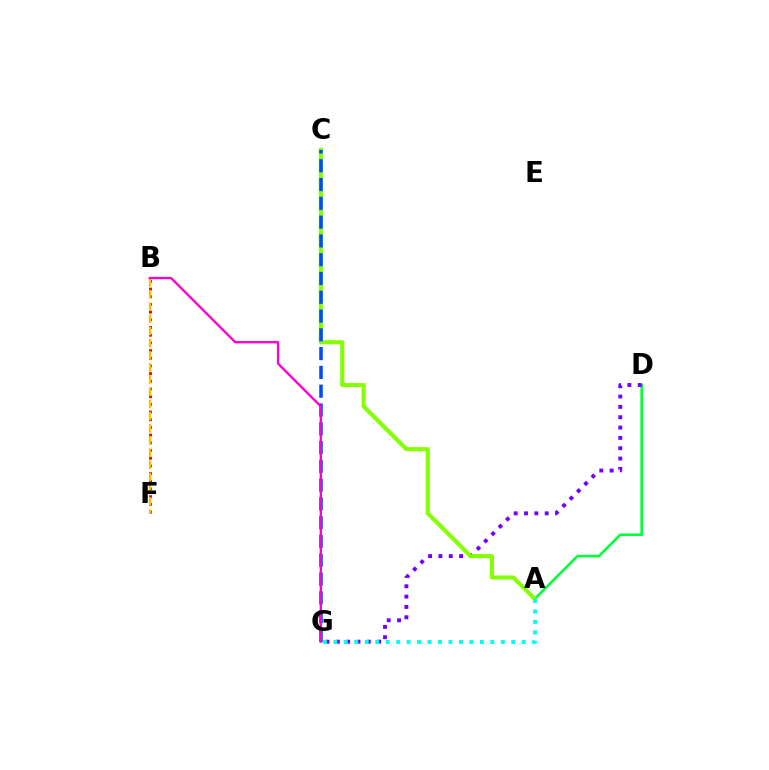{('A', 'D'): [{'color': '#00ff39', 'line_style': 'solid', 'thickness': 1.86}], ('B', 'F'): [{'color': '#ff0000', 'line_style': 'dotted', 'thickness': 2.09}, {'color': '#ffbd00', 'line_style': 'dashed', 'thickness': 1.65}], ('D', 'G'): [{'color': '#7200ff', 'line_style': 'dotted', 'thickness': 2.81}], ('A', 'C'): [{'color': '#84ff00', 'line_style': 'solid', 'thickness': 2.95}], ('C', 'G'): [{'color': '#004bff', 'line_style': 'dashed', 'thickness': 2.55}], ('B', 'G'): [{'color': '#ff00cf', 'line_style': 'solid', 'thickness': 1.69}], ('A', 'G'): [{'color': '#00fff6', 'line_style': 'dotted', 'thickness': 2.84}]}